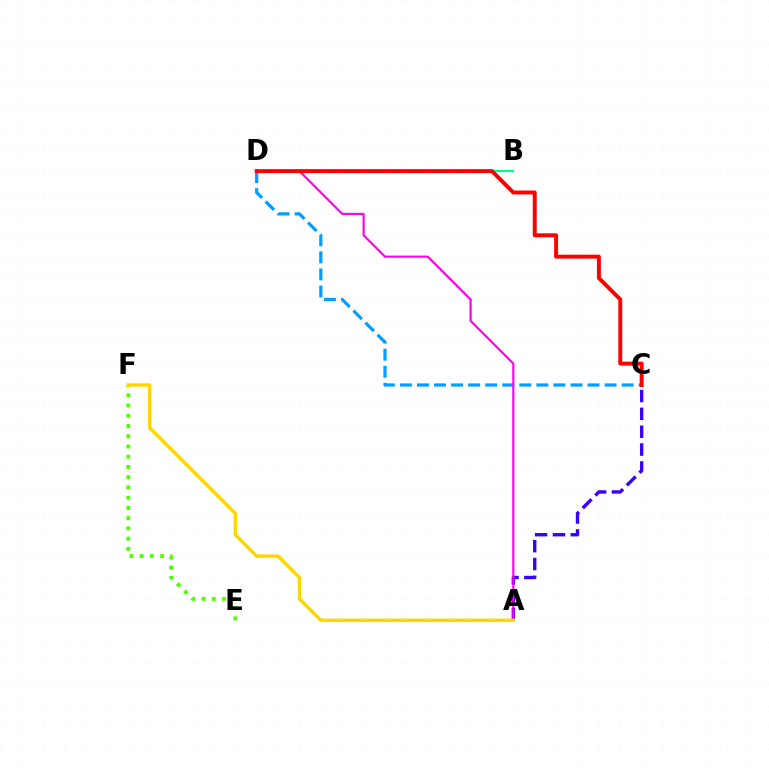{('A', 'C'): [{'color': '#3700ff', 'line_style': 'dashed', 'thickness': 2.42}], ('B', 'D'): [{'color': '#00ff86', 'line_style': 'solid', 'thickness': 1.61}], ('C', 'D'): [{'color': '#009eff', 'line_style': 'dashed', 'thickness': 2.32}, {'color': '#ff0000', 'line_style': 'solid', 'thickness': 2.84}], ('A', 'D'): [{'color': '#ff00ed', 'line_style': 'solid', 'thickness': 1.56}], ('E', 'F'): [{'color': '#4fff00', 'line_style': 'dotted', 'thickness': 2.78}], ('A', 'F'): [{'color': '#ffd500', 'line_style': 'solid', 'thickness': 2.41}]}